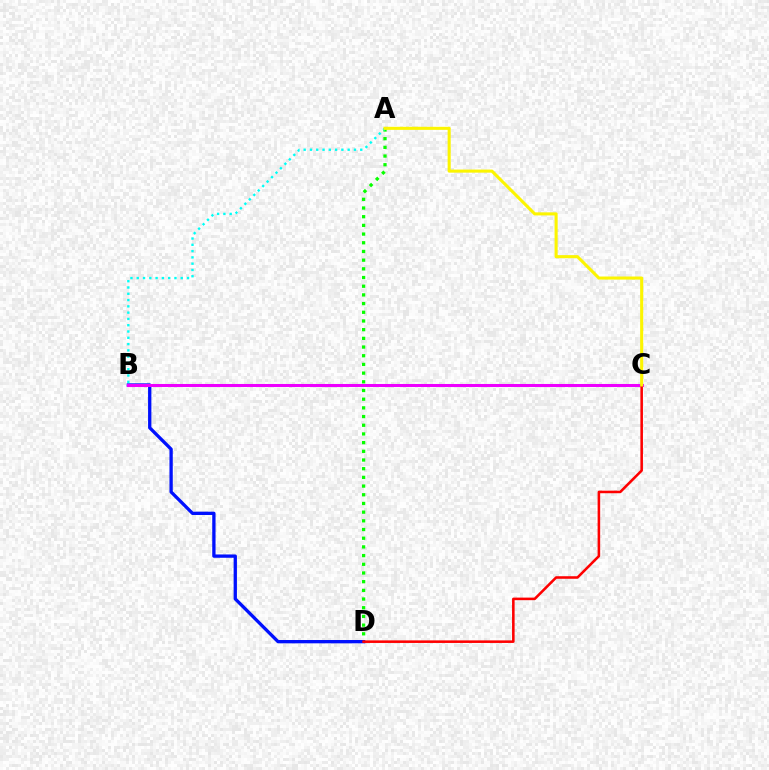{('A', 'D'): [{'color': '#08ff00', 'line_style': 'dotted', 'thickness': 2.36}], ('B', 'D'): [{'color': '#0010ff', 'line_style': 'solid', 'thickness': 2.38}], ('B', 'C'): [{'color': '#ee00ff', 'line_style': 'solid', 'thickness': 2.19}], ('C', 'D'): [{'color': '#ff0000', 'line_style': 'solid', 'thickness': 1.85}], ('A', 'B'): [{'color': '#00fff6', 'line_style': 'dotted', 'thickness': 1.71}], ('A', 'C'): [{'color': '#fcf500', 'line_style': 'solid', 'thickness': 2.22}]}